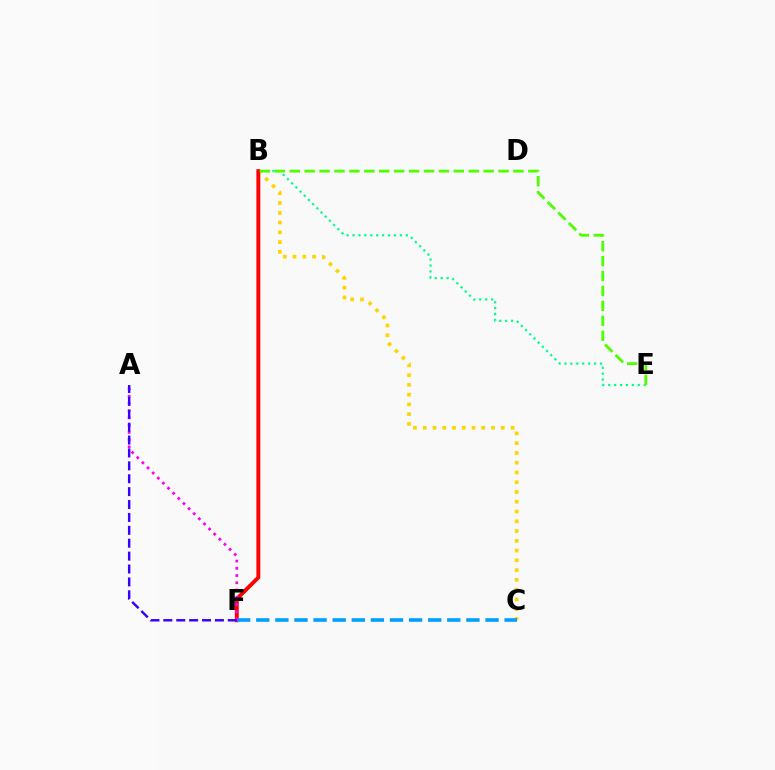{('B', 'C'): [{'color': '#ffd500', 'line_style': 'dotted', 'thickness': 2.65}], ('B', 'F'): [{'color': '#ff0000', 'line_style': 'solid', 'thickness': 2.81}], ('B', 'E'): [{'color': '#00ff86', 'line_style': 'dotted', 'thickness': 1.61}, {'color': '#4fff00', 'line_style': 'dashed', 'thickness': 2.03}], ('C', 'F'): [{'color': '#009eff', 'line_style': 'dashed', 'thickness': 2.6}], ('A', 'F'): [{'color': '#ff00ed', 'line_style': 'dotted', 'thickness': 1.96}, {'color': '#3700ff', 'line_style': 'dashed', 'thickness': 1.75}]}